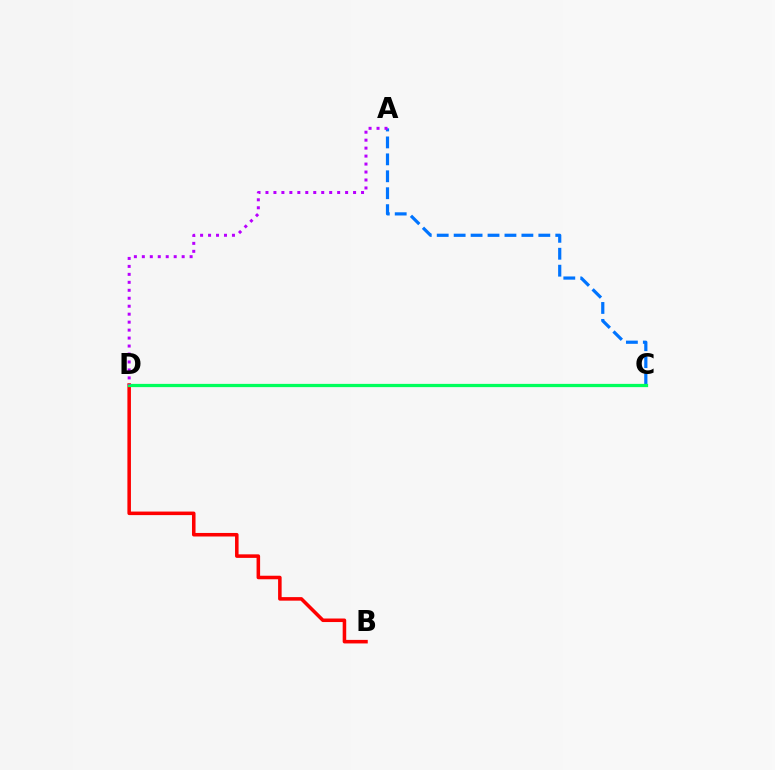{('C', 'D'): [{'color': '#d1ff00', 'line_style': 'solid', 'thickness': 1.84}, {'color': '#00ff5c', 'line_style': 'solid', 'thickness': 2.34}], ('A', 'C'): [{'color': '#0074ff', 'line_style': 'dashed', 'thickness': 2.3}], ('B', 'D'): [{'color': '#ff0000', 'line_style': 'solid', 'thickness': 2.55}], ('A', 'D'): [{'color': '#b900ff', 'line_style': 'dotted', 'thickness': 2.16}]}